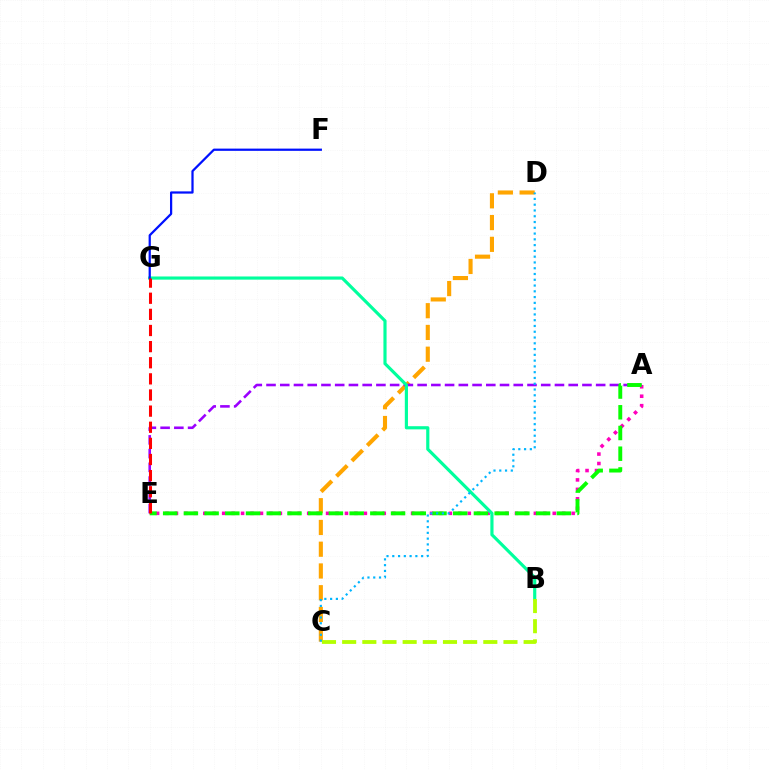{('A', 'E'): [{'color': '#ff00bd', 'line_style': 'dotted', 'thickness': 2.57}, {'color': '#9b00ff', 'line_style': 'dashed', 'thickness': 1.87}, {'color': '#08ff00', 'line_style': 'dashed', 'thickness': 2.81}], ('C', 'D'): [{'color': '#ffa500', 'line_style': 'dashed', 'thickness': 2.96}, {'color': '#00b5ff', 'line_style': 'dotted', 'thickness': 1.57}], ('B', 'G'): [{'color': '#00ff9d', 'line_style': 'solid', 'thickness': 2.27}], ('B', 'C'): [{'color': '#b3ff00', 'line_style': 'dashed', 'thickness': 2.74}], ('F', 'G'): [{'color': '#0010ff', 'line_style': 'solid', 'thickness': 1.61}], ('E', 'G'): [{'color': '#ff0000', 'line_style': 'dashed', 'thickness': 2.19}]}